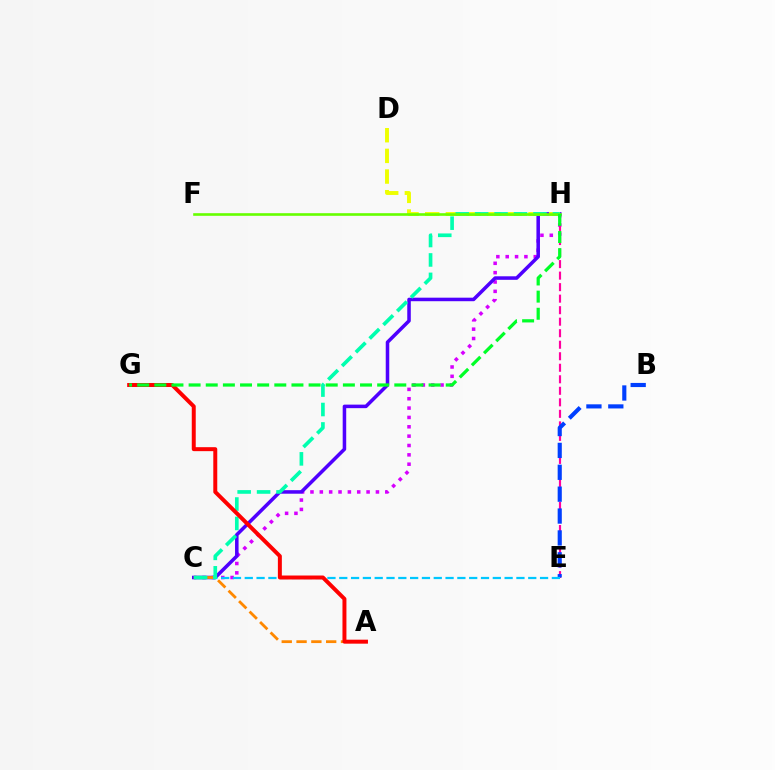{('C', 'H'): [{'color': '#d600ff', 'line_style': 'dotted', 'thickness': 2.54}, {'color': '#4f00ff', 'line_style': 'solid', 'thickness': 2.54}, {'color': '#00ffaf', 'line_style': 'dashed', 'thickness': 2.64}], ('E', 'H'): [{'color': '#ff00a0', 'line_style': 'dashed', 'thickness': 1.56}], ('B', 'E'): [{'color': '#003fff', 'line_style': 'dashed', 'thickness': 2.97}], ('C', 'E'): [{'color': '#00c7ff', 'line_style': 'dashed', 'thickness': 1.6}], ('A', 'C'): [{'color': '#ff8800', 'line_style': 'dashed', 'thickness': 2.01}], ('D', 'H'): [{'color': '#eeff00', 'line_style': 'dashed', 'thickness': 2.81}], ('F', 'H'): [{'color': '#66ff00', 'line_style': 'solid', 'thickness': 1.89}], ('A', 'G'): [{'color': '#ff0000', 'line_style': 'solid', 'thickness': 2.86}], ('G', 'H'): [{'color': '#00ff27', 'line_style': 'dashed', 'thickness': 2.33}]}